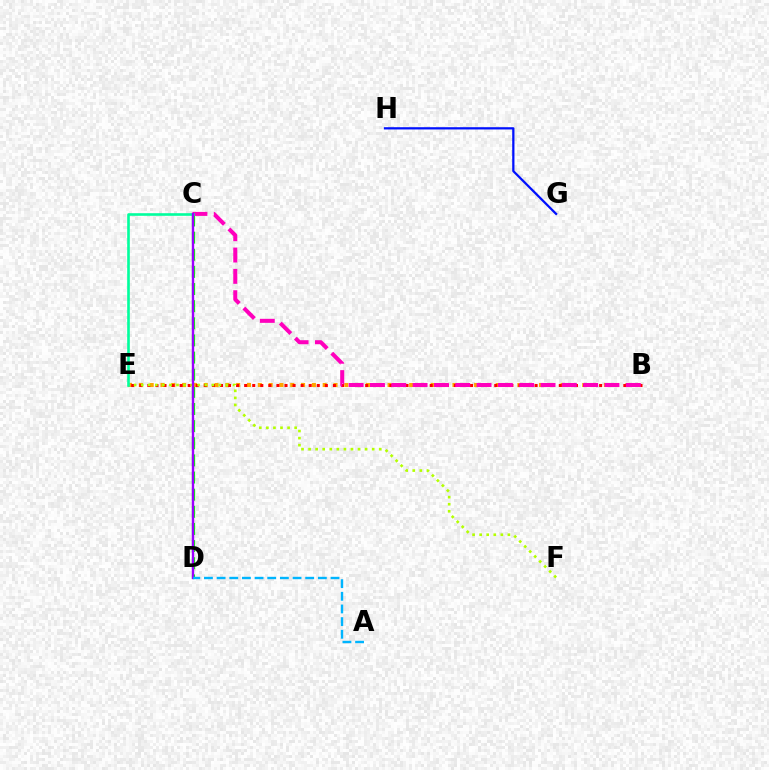{('C', 'D'): [{'color': '#08ff00', 'line_style': 'dashed', 'thickness': 2.33}, {'color': '#9b00ff', 'line_style': 'solid', 'thickness': 1.72}], ('B', 'E'): [{'color': '#ffa500', 'line_style': 'dotted', 'thickness': 2.94}, {'color': '#ff0000', 'line_style': 'dotted', 'thickness': 2.19}], ('B', 'C'): [{'color': '#ff00bd', 'line_style': 'dashed', 'thickness': 2.9}], ('E', 'F'): [{'color': '#b3ff00', 'line_style': 'dotted', 'thickness': 1.92}], ('C', 'E'): [{'color': '#00ff9d', 'line_style': 'solid', 'thickness': 1.89}], ('A', 'D'): [{'color': '#00b5ff', 'line_style': 'dashed', 'thickness': 1.72}], ('G', 'H'): [{'color': '#0010ff', 'line_style': 'solid', 'thickness': 1.62}]}